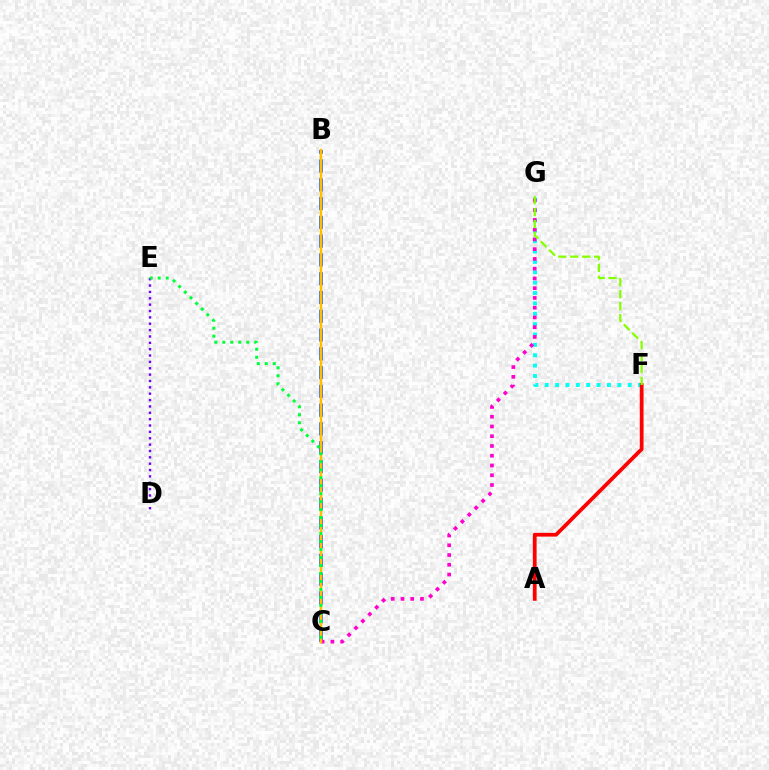{('F', 'G'): [{'color': '#00fff6', 'line_style': 'dotted', 'thickness': 2.82}, {'color': '#84ff00', 'line_style': 'dashed', 'thickness': 1.62}], ('A', 'F'): [{'color': '#ff0000', 'line_style': 'solid', 'thickness': 2.71}], ('B', 'C'): [{'color': '#004bff', 'line_style': 'dashed', 'thickness': 2.55}, {'color': '#ffbd00', 'line_style': 'solid', 'thickness': 1.79}], ('C', 'G'): [{'color': '#ff00cf', 'line_style': 'dotted', 'thickness': 2.65}], ('D', 'E'): [{'color': '#7200ff', 'line_style': 'dotted', 'thickness': 1.73}], ('C', 'E'): [{'color': '#00ff39', 'line_style': 'dotted', 'thickness': 2.17}]}